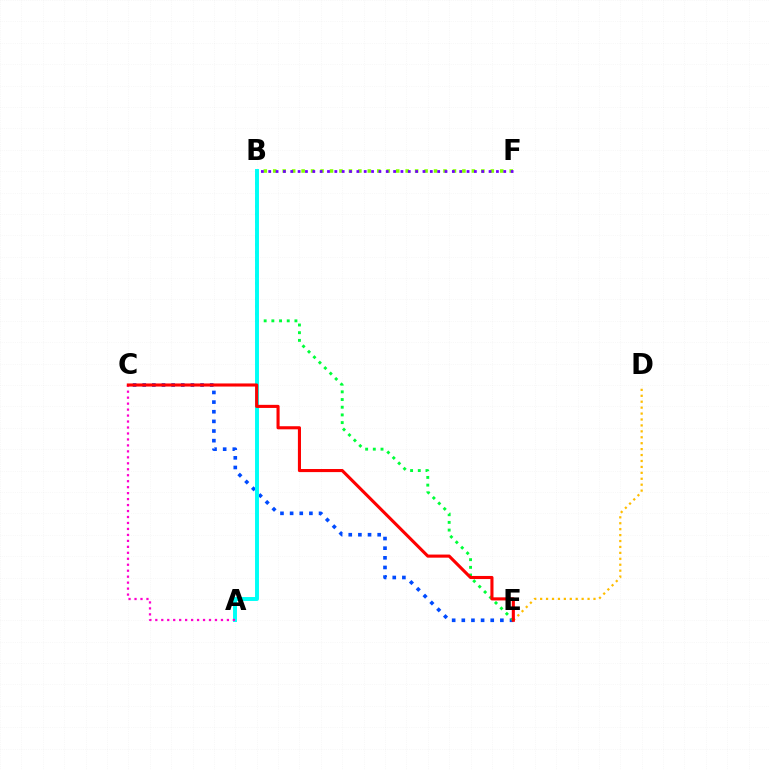{('B', 'F'): [{'color': '#84ff00', 'line_style': 'dotted', 'thickness': 2.57}, {'color': '#7200ff', 'line_style': 'dotted', 'thickness': 2.0}], ('C', 'E'): [{'color': '#004bff', 'line_style': 'dotted', 'thickness': 2.62}, {'color': '#ff0000', 'line_style': 'solid', 'thickness': 2.23}], ('B', 'E'): [{'color': '#00ff39', 'line_style': 'dotted', 'thickness': 2.09}], ('A', 'B'): [{'color': '#00fff6', 'line_style': 'solid', 'thickness': 2.84}], ('A', 'C'): [{'color': '#ff00cf', 'line_style': 'dotted', 'thickness': 1.62}], ('D', 'E'): [{'color': '#ffbd00', 'line_style': 'dotted', 'thickness': 1.61}]}